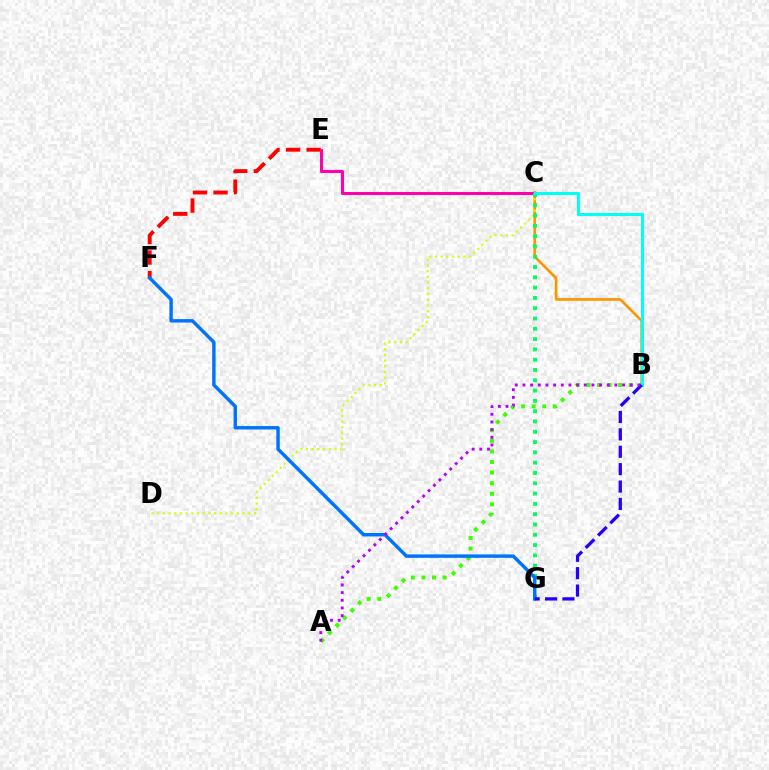{('E', 'F'): [{'color': '#ff0000', 'line_style': 'dashed', 'thickness': 2.79}], ('A', 'B'): [{'color': '#3dff00', 'line_style': 'dotted', 'thickness': 2.88}, {'color': '#b900ff', 'line_style': 'dotted', 'thickness': 2.08}], ('B', 'C'): [{'color': '#ff9400', 'line_style': 'solid', 'thickness': 1.92}, {'color': '#00fff6', 'line_style': 'solid', 'thickness': 2.2}], ('C', 'E'): [{'color': '#ff00ac', 'line_style': 'solid', 'thickness': 2.21}], ('C', 'D'): [{'color': '#d1ff00', 'line_style': 'dotted', 'thickness': 1.55}], ('C', 'G'): [{'color': '#00ff5c', 'line_style': 'dotted', 'thickness': 2.8}], ('F', 'G'): [{'color': '#0074ff', 'line_style': 'solid', 'thickness': 2.47}], ('B', 'G'): [{'color': '#2500ff', 'line_style': 'dashed', 'thickness': 2.36}]}